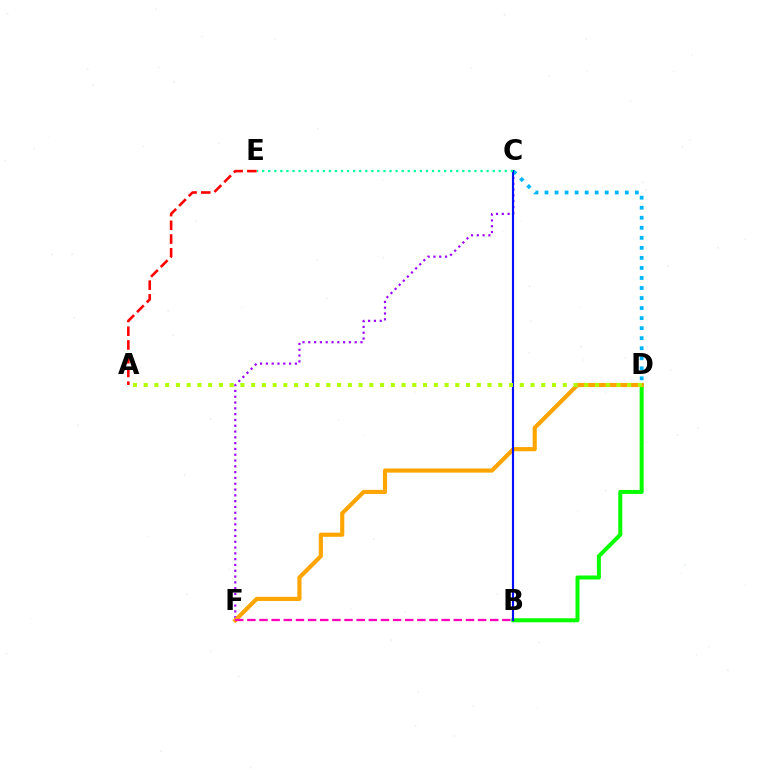{('A', 'E'): [{'color': '#ff0000', 'line_style': 'dashed', 'thickness': 1.87}], ('B', 'D'): [{'color': '#08ff00', 'line_style': 'solid', 'thickness': 2.88}], ('C', 'F'): [{'color': '#9b00ff', 'line_style': 'dotted', 'thickness': 1.58}], ('C', 'D'): [{'color': '#00b5ff', 'line_style': 'dotted', 'thickness': 2.73}], ('D', 'F'): [{'color': '#ffa500', 'line_style': 'solid', 'thickness': 2.98}], ('B', 'F'): [{'color': '#ff00bd', 'line_style': 'dashed', 'thickness': 1.65}], ('B', 'C'): [{'color': '#0010ff', 'line_style': 'solid', 'thickness': 1.54}], ('C', 'E'): [{'color': '#00ff9d', 'line_style': 'dotted', 'thickness': 1.65}], ('A', 'D'): [{'color': '#b3ff00', 'line_style': 'dotted', 'thickness': 2.92}]}